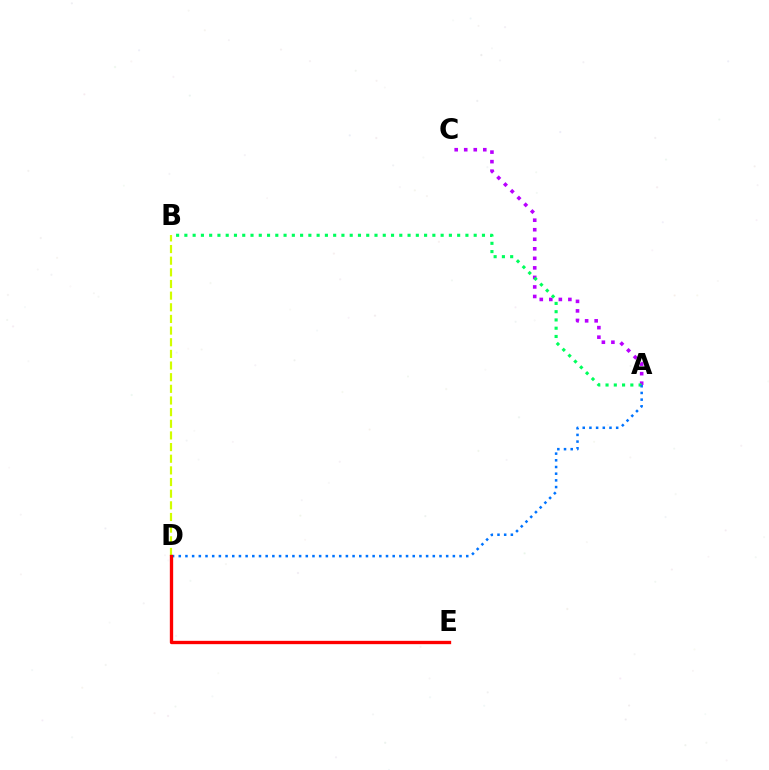{('A', 'C'): [{'color': '#b900ff', 'line_style': 'dotted', 'thickness': 2.59}], ('B', 'D'): [{'color': '#d1ff00', 'line_style': 'dashed', 'thickness': 1.58}], ('A', 'B'): [{'color': '#00ff5c', 'line_style': 'dotted', 'thickness': 2.25}], ('A', 'D'): [{'color': '#0074ff', 'line_style': 'dotted', 'thickness': 1.82}], ('D', 'E'): [{'color': '#ff0000', 'line_style': 'solid', 'thickness': 2.39}]}